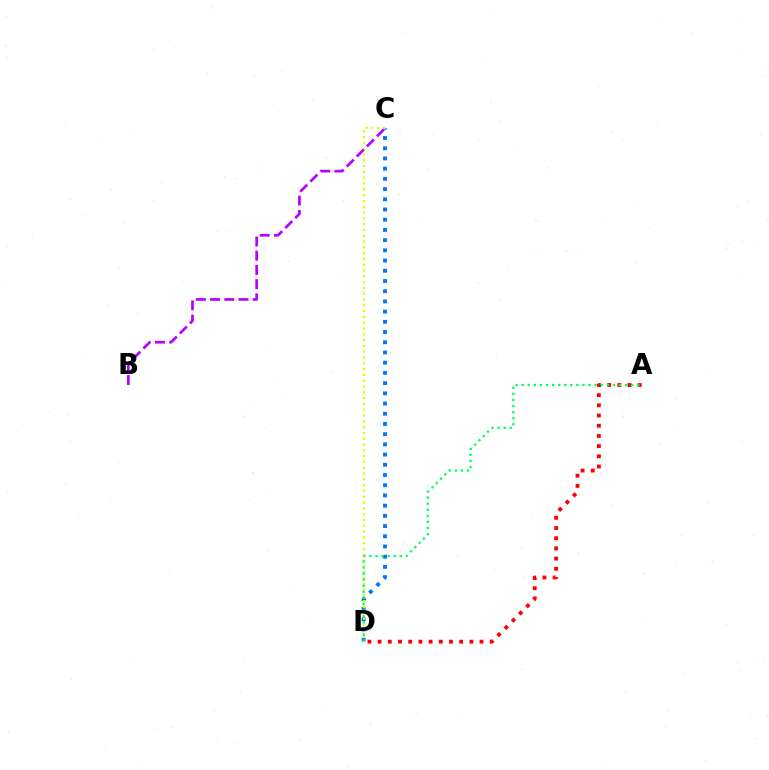{('C', 'D'): [{'color': '#0074ff', 'line_style': 'dotted', 'thickness': 2.77}, {'color': '#d1ff00', 'line_style': 'dotted', 'thickness': 1.58}], ('A', 'D'): [{'color': '#ff0000', 'line_style': 'dotted', 'thickness': 2.77}, {'color': '#00ff5c', 'line_style': 'dotted', 'thickness': 1.65}], ('B', 'C'): [{'color': '#b900ff', 'line_style': 'dashed', 'thickness': 1.93}]}